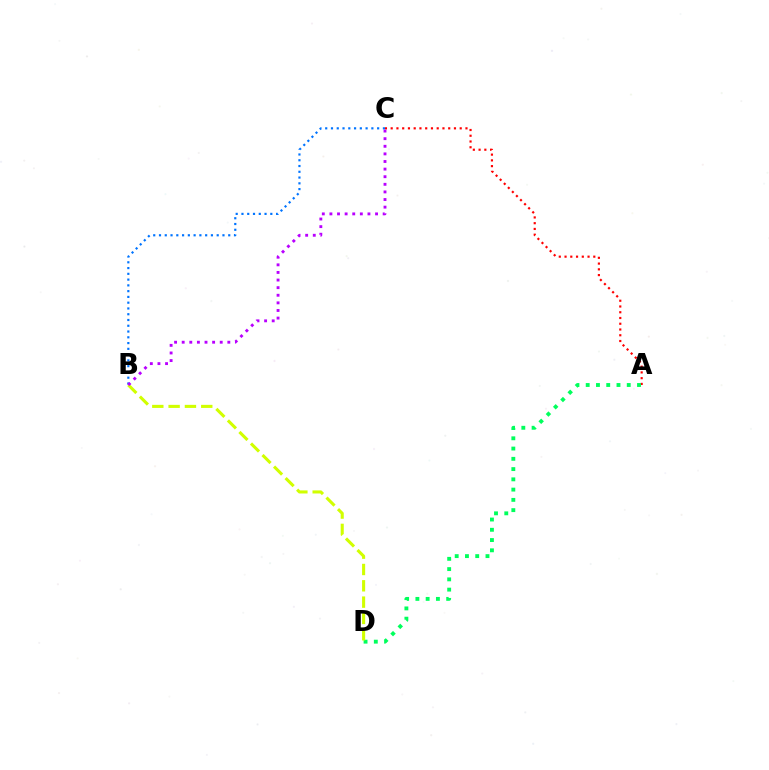{('A', 'C'): [{'color': '#ff0000', 'line_style': 'dotted', 'thickness': 1.56}], ('A', 'D'): [{'color': '#00ff5c', 'line_style': 'dotted', 'thickness': 2.79}], ('B', 'C'): [{'color': '#0074ff', 'line_style': 'dotted', 'thickness': 1.57}, {'color': '#b900ff', 'line_style': 'dotted', 'thickness': 2.07}], ('B', 'D'): [{'color': '#d1ff00', 'line_style': 'dashed', 'thickness': 2.22}]}